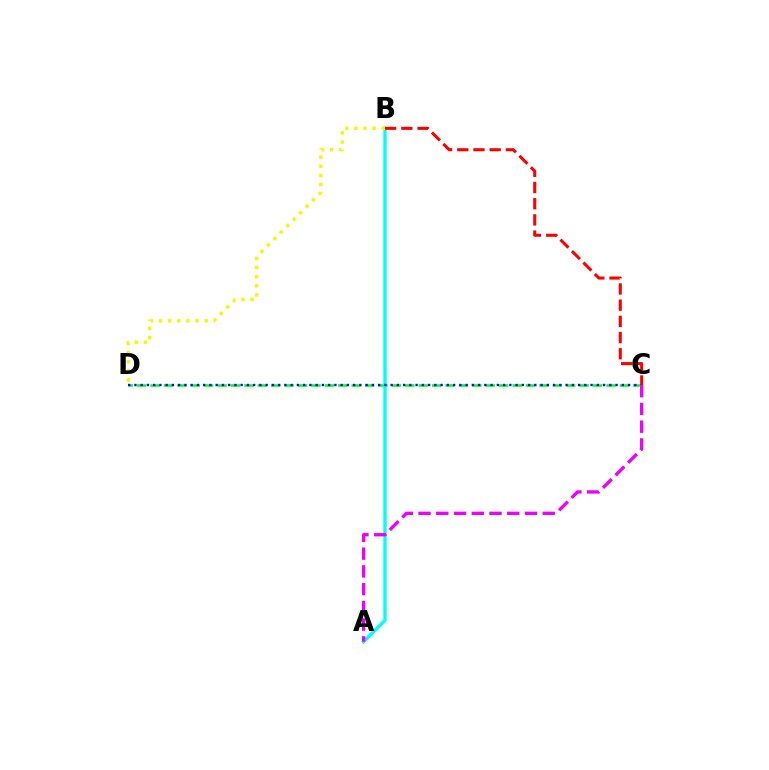{('C', 'D'): [{'color': '#08ff00', 'line_style': 'dashed', 'thickness': 1.82}, {'color': '#0010ff', 'line_style': 'dotted', 'thickness': 1.7}], ('A', 'B'): [{'color': '#00fff6', 'line_style': 'solid', 'thickness': 2.43}], ('B', 'D'): [{'color': '#fcf500', 'line_style': 'dotted', 'thickness': 2.48}], ('B', 'C'): [{'color': '#ff0000', 'line_style': 'dashed', 'thickness': 2.2}], ('A', 'C'): [{'color': '#ee00ff', 'line_style': 'dashed', 'thickness': 2.41}]}